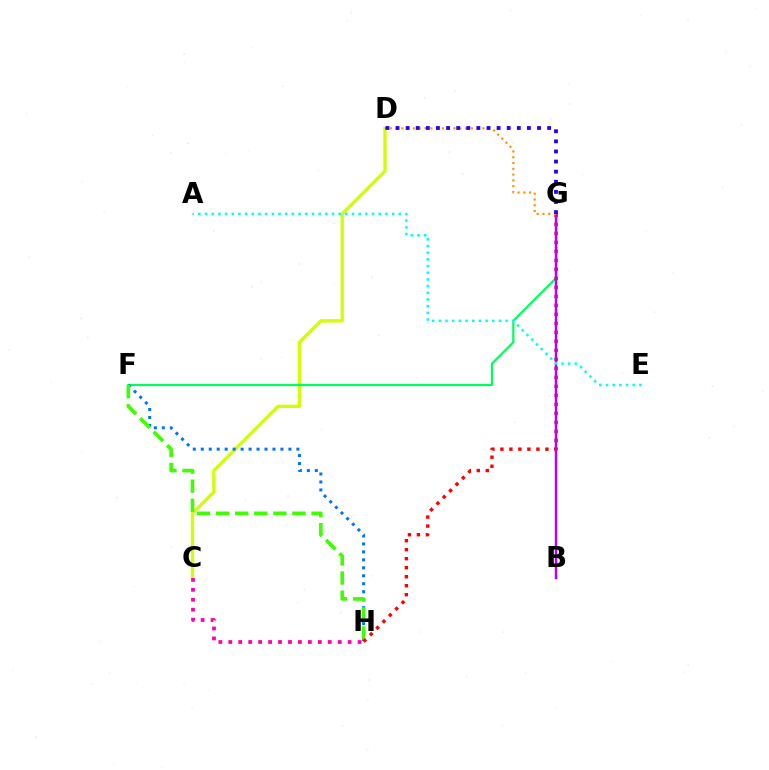{('C', 'D'): [{'color': '#d1ff00', 'line_style': 'solid', 'thickness': 2.39}], ('F', 'G'): [{'color': '#00ff5c', 'line_style': 'solid', 'thickness': 1.59}], ('F', 'H'): [{'color': '#0074ff', 'line_style': 'dotted', 'thickness': 2.16}, {'color': '#3dff00', 'line_style': 'dashed', 'thickness': 2.59}], ('G', 'H'): [{'color': '#ff0000', 'line_style': 'dotted', 'thickness': 2.45}], ('B', 'G'): [{'color': '#b900ff', 'line_style': 'solid', 'thickness': 1.77}], ('C', 'H'): [{'color': '#ff00ac', 'line_style': 'dotted', 'thickness': 2.7}], ('D', 'G'): [{'color': '#ff9400', 'line_style': 'dotted', 'thickness': 1.57}, {'color': '#2500ff', 'line_style': 'dotted', 'thickness': 2.75}], ('A', 'E'): [{'color': '#00fff6', 'line_style': 'dotted', 'thickness': 1.82}]}